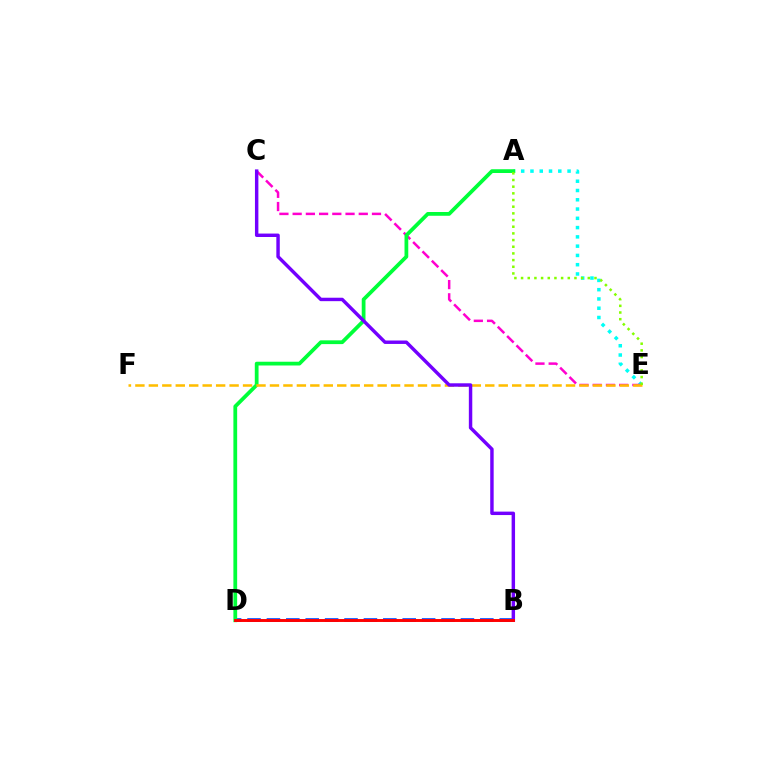{('A', 'E'): [{'color': '#00fff6', 'line_style': 'dotted', 'thickness': 2.52}, {'color': '#84ff00', 'line_style': 'dotted', 'thickness': 1.81}], ('B', 'D'): [{'color': '#004bff', 'line_style': 'dashed', 'thickness': 2.64}, {'color': '#ff0000', 'line_style': 'solid', 'thickness': 2.11}], ('C', 'E'): [{'color': '#ff00cf', 'line_style': 'dashed', 'thickness': 1.8}], ('A', 'D'): [{'color': '#00ff39', 'line_style': 'solid', 'thickness': 2.71}], ('E', 'F'): [{'color': '#ffbd00', 'line_style': 'dashed', 'thickness': 1.83}], ('B', 'C'): [{'color': '#7200ff', 'line_style': 'solid', 'thickness': 2.47}]}